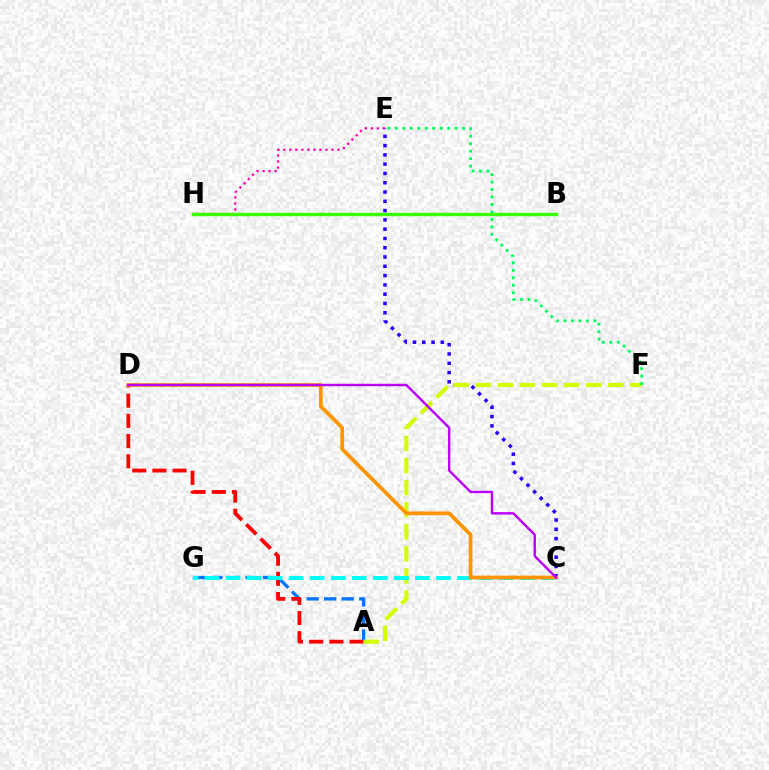{('A', 'G'): [{'color': '#0074ff', 'line_style': 'dashed', 'thickness': 2.38}], ('E', 'H'): [{'color': '#ff00ac', 'line_style': 'dotted', 'thickness': 1.64}], ('A', 'D'): [{'color': '#ff0000', 'line_style': 'dashed', 'thickness': 2.74}], ('B', 'H'): [{'color': '#3dff00', 'line_style': 'solid', 'thickness': 2.44}], ('C', 'E'): [{'color': '#2500ff', 'line_style': 'dotted', 'thickness': 2.52}], ('A', 'F'): [{'color': '#d1ff00', 'line_style': 'dashed', 'thickness': 3.0}], ('C', 'G'): [{'color': '#00fff6', 'line_style': 'dashed', 'thickness': 2.86}], ('C', 'D'): [{'color': '#ff9400', 'line_style': 'solid', 'thickness': 2.69}, {'color': '#b900ff', 'line_style': 'solid', 'thickness': 1.72}], ('E', 'F'): [{'color': '#00ff5c', 'line_style': 'dotted', 'thickness': 2.03}]}